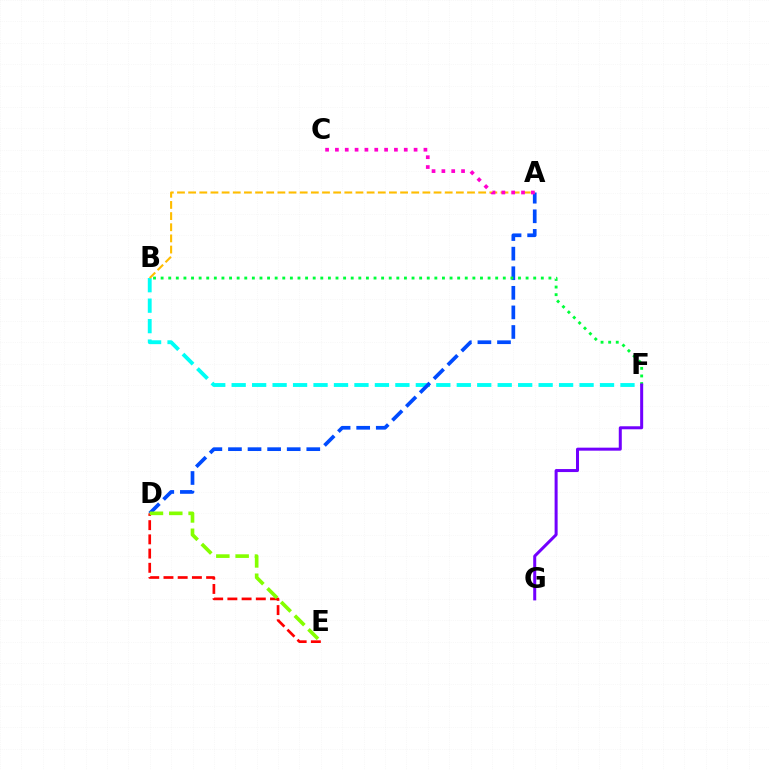{('B', 'F'): [{'color': '#00fff6', 'line_style': 'dashed', 'thickness': 2.78}, {'color': '#00ff39', 'line_style': 'dotted', 'thickness': 2.07}], ('A', 'D'): [{'color': '#004bff', 'line_style': 'dashed', 'thickness': 2.66}], ('A', 'B'): [{'color': '#ffbd00', 'line_style': 'dashed', 'thickness': 1.52}], ('D', 'E'): [{'color': '#ff0000', 'line_style': 'dashed', 'thickness': 1.93}, {'color': '#84ff00', 'line_style': 'dashed', 'thickness': 2.62}], ('F', 'G'): [{'color': '#7200ff', 'line_style': 'solid', 'thickness': 2.17}], ('A', 'C'): [{'color': '#ff00cf', 'line_style': 'dotted', 'thickness': 2.67}]}